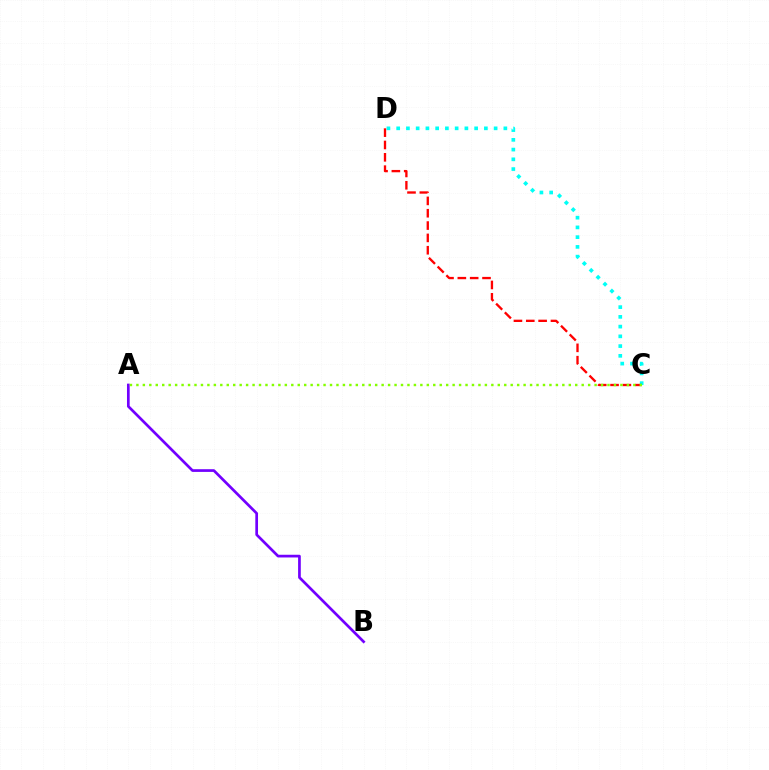{('C', 'D'): [{'color': '#00fff6', 'line_style': 'dotted', 'thickness': 2.65}, {'color': '#ff0000', 'line_style': 'dashed', 'thickness': 1.68}], ('A', 'B'): [{'color': '#7200ff', 'line_style': 'solid', 'thickness': 1.95}], ('A', 'C'): [{'color': '#84ff00', 'line_style': 'dotted', 'thickness': 1.75}]}